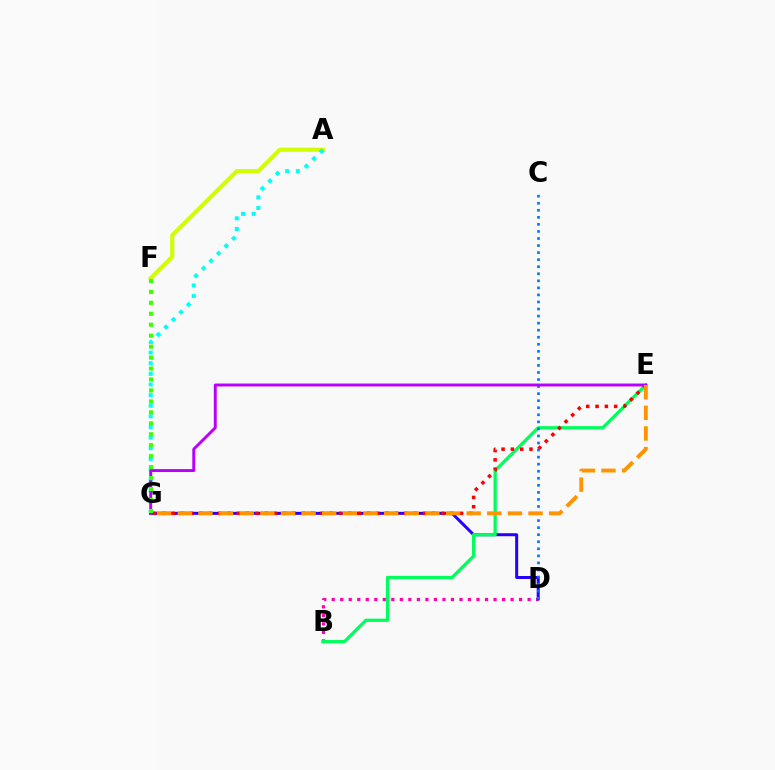{('B', 'D'): [{'color': '#ff00ac', 'line_style': 'dotted', 'thickness': 2.31}], ('A', 'F'): [{'color': '#d1ff00', 'line_style': 'solid', 'thickness': 2.96}], ('D', 'G'): [{'color': '#2500ff', 'line_style': 'solid', 'thickness': 2.16}], ('B', 'E'): [{'color': '#00ff5c', 'line_style': 'solid', 'thickness': 2.36}], ('E', 'G'): [{'color': '#ff0000', 'line_style': 'dotted', 'thickness': 2.53}, {'color': '#b900ff', 'line_style': 'solid', 'thickness': 2.11}, {'color': '#ff9400', 'line_style': 'dashed', 'thickness': 2.8}], ('A', 'G'): [{'color': '#00fff6', 'line_style': 'dotted', 'thickness': 2.89}], ('C', 'D'): [{'color': '#0074ff', 'line_style': 'dotted', 'thickness': 1.92}], ('F', 'G'): [{'color': '#3dff00', 'line_style': 'dotted', 'thickness': 2.98}]}